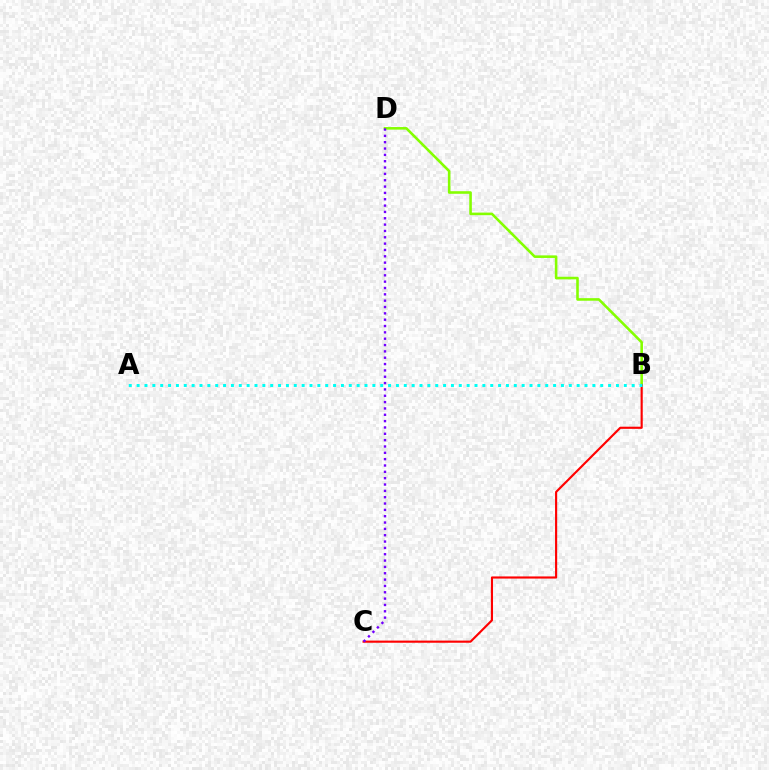{('B', 'D'): [{'color': '#84ff00', 'line_style': 'solid', 'thickness': 1.86}], ('B', 'C'): [{'color': '#ff0000', 'line_style': 'solid', 'thickness': 1.54}], ('C', 'D'): [{'color': '#7200ff', 'line_style': 'dotted', 'thickness': 1.72}], ('A', 'B'): [{'color': '#00fff6', 'line_style': 'dotted', 'thickness': 2.13}]}